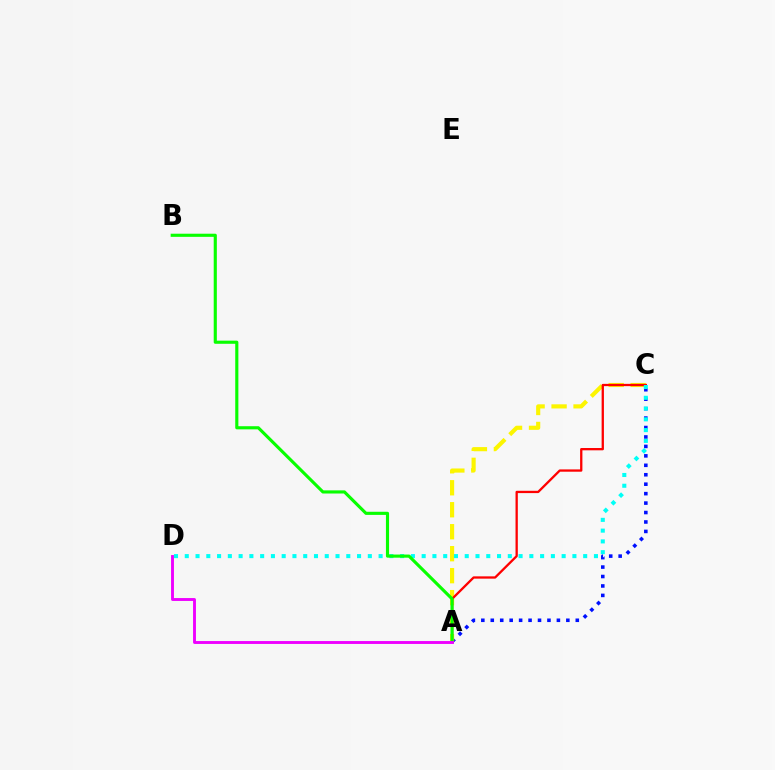{('A', 'C'): [{'color': '#0010ff', 'line_style': 'dotted', 'thickness': 2.57}, {'color': '#fcf500', 'line_style': 'dashed', 'thickness': 2.99}, {'color': '#ff0000', 'line_style': 'solid', 'thickness': 1.66}], ('C', 'D'): [{'color': '#00fff6', 'line_style': 'dotted', 'thickness': 2.93}], ('A', 'B'): [{'color': '#08ff00', 'line_style': 'solid', 'thickness': 2.25}], ('A', 'D'): [{'color': '#ee00ff', 'line_style': 'solid', 'thickness': 2.08}]}